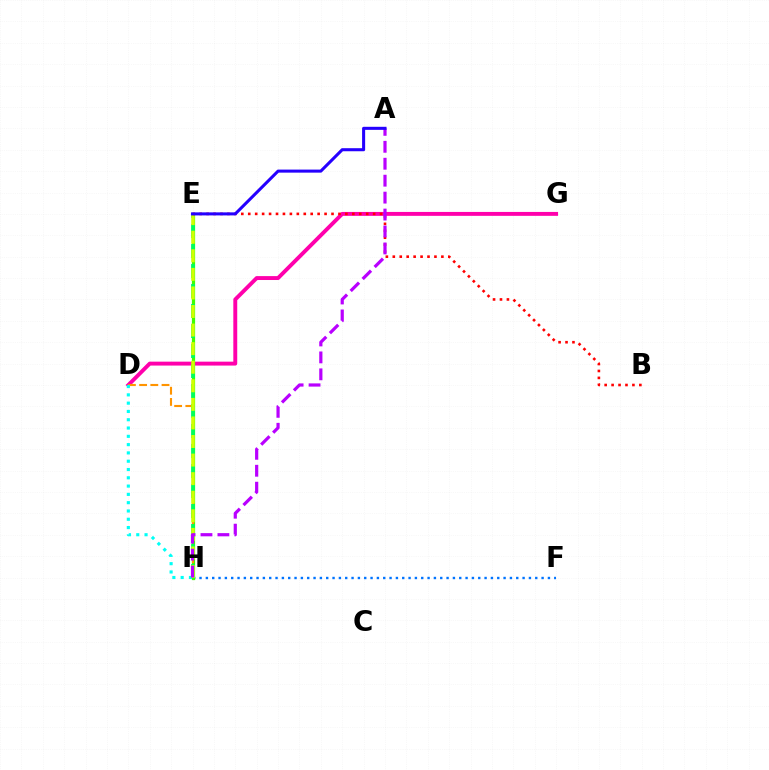{('F', 'H'): [{'color': '#0074ff', 'line_style': 'dotted', 'thickness': 1.72}], ('D', 'G'): [{'color': '#ff00ac', 'line_style': 'solid', 'thickness': 2.81}], ('E', 'H'): [{'color': '#3dff00', 'line_style': 'solid', 'thickness': 2.32}, {'color': '#00ff5c', 'line_style': 'dashed', 'thickness': 2.72}, {'color': '#d1ff00', 'line_style': 'dashed', 'thickness': 2.52}], ('D', 'H'): [{'color': '#ff9400', 'line_style': 'dashed', 'thickness': 1.52}, {'color': '#00fff6', 'line_style': 'dotted', 'thickness': 2.25}], ('B', 'E'): [{'color': '#ff0000', 'line_style': 'dotted', 'thickness': 1.89}], ('A', 'H'): [{'color': '#b900ff', 'line_style': 'dashed', 'thickness': 2.3}], ('A', 'E'): [{'color': '#2500ff', 'line_style': 'solid', 'thickness': 2.2}]}